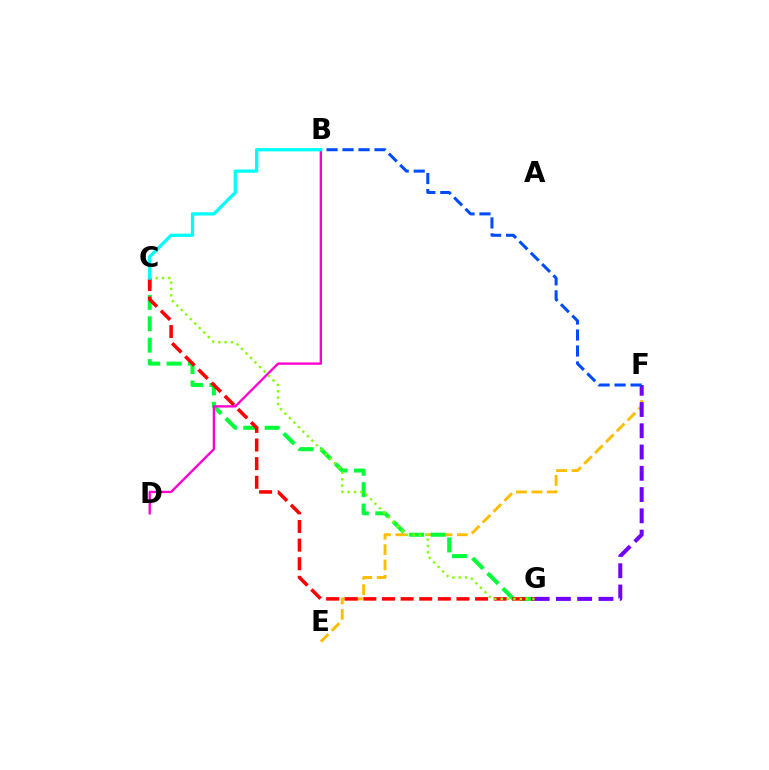{('E', 'F'): [{'color': '#ffbd00', 'line_style': 'dashed', 'thickness': 2.09}], ('C', 'G'): [{'color': '#00ff39', 'line_style': 'dashed', 'thickness': 2.91}, {'color': '#ff0000', 'line_style': 'dashed', 'thickness': 2.53}, {'color': '#84ff00', 'line_style': 'dotted', 'thickness': 1.73}], ('B', 'D'): [{'color': '#ff00cf', 'line_style': 'solid', 'thickness': 1.69}], ('F', 'G'): [{'color': '#7200ff', 'line_style': 'dashed', 'thickness': 2.89}], ('B', 'F'): [{'color': '#004bff', 'line_style': 'dashed', 'thickness': 2.17}], ('B', 'C'): [{'color': '#00fff6', 'line_style': 'solid', 'thickness': 2.35}]}